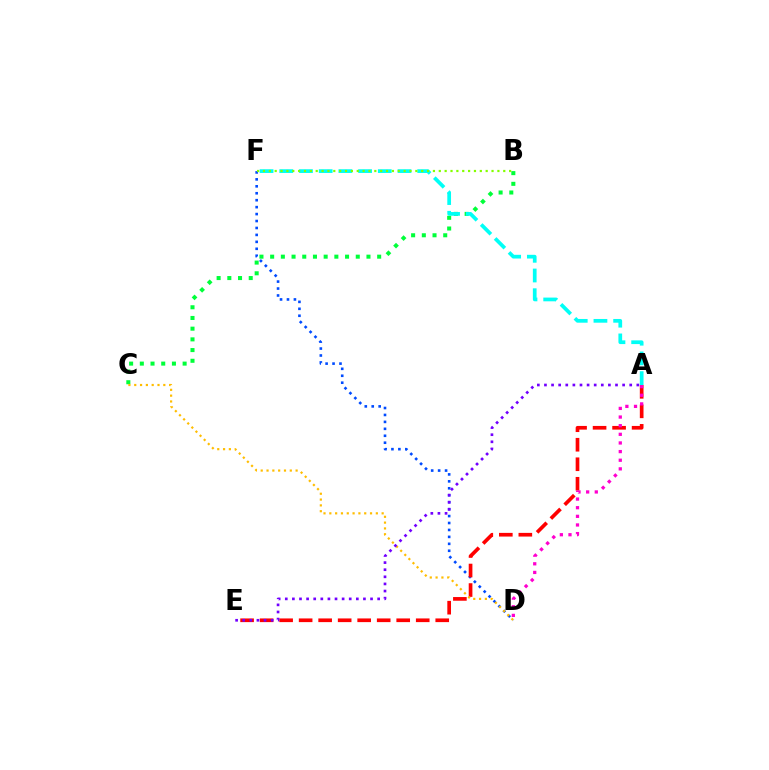{('B', 'C'): [{'color': '#00ff39', 'line_style': 'dotted', 'thickness': 2.91}], ('D', 'F'): [{'color': '#004bff', 'line_style': 'dotted', 'thickness': 1.89}], ('A', 'F'): [{'color': '#00fff6', 'line_style': 'dashed', 'thickness': 2.68}], ('A', 'E'): [{'color': '#ff0000', 'line_style': 'dashed', 'thickness': 2.65}, {'color': '#7200ff', 'line_style': 'dotted', 'thickness': 1.93}], ('B', 'F'): [{'color': '#84ff00', 'line_style': 'dotted', 'thickness': 1.59}], ('C', 'D'): [{'color': '#ffbd00', 'line_style': 'dotted', 'thickness': 1.58}], ('A', 'D'): [{'color': '#ff00cf', 'line_style': 'dotted', 'thickness': 2.35}]}